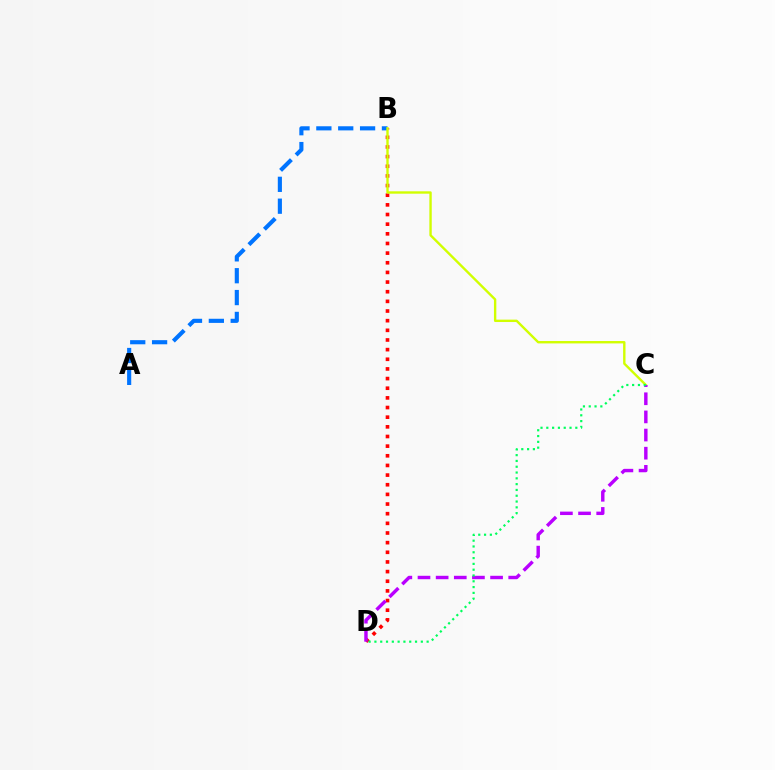{('B', 'D'): [{'color': '#ff0000', 'line_style': 'dotted', 'thickness': 2.62}], ('A', 'B'): [{'color': '#0074ff', 'line_style': 'dashed', 'thickness': 2.97}], ('B', 'C'): [{'color': '#d1ff00', 'line_style': 'solid', 'thickness': 1.72}], ('C', 'D'): [{'color': '#b900ff', 'line_style': 'dashed', 'thickness': 2.46}, {'color': '#00ff5c', 'line_style': 'dotted', 'thickness': 1.58}]}